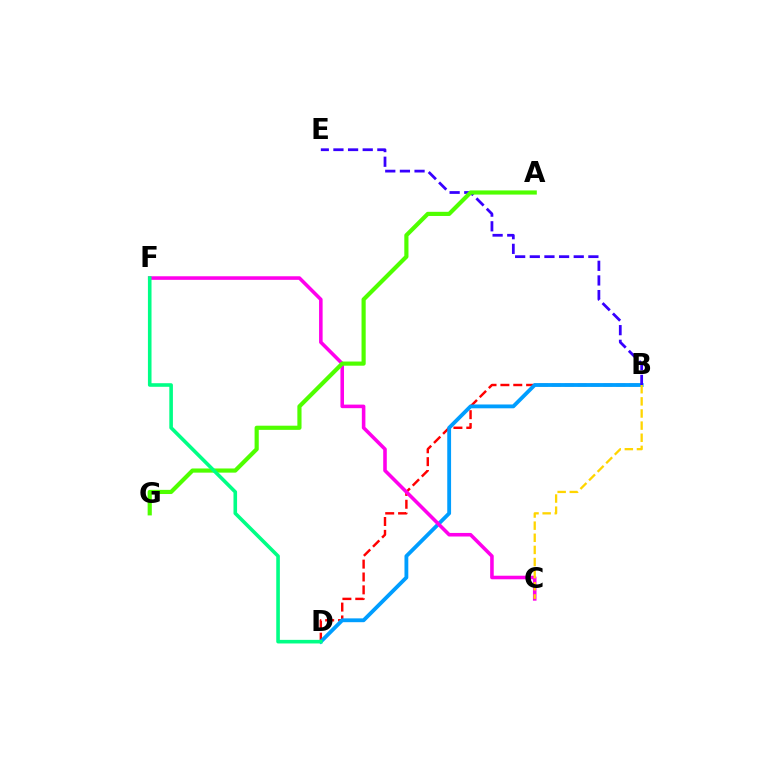{('B', 'D'): [{'color': '#ff0000', 'line_style': 'dashed', 'thickness': 1.75}, {'color': '#009eff', 'line_style': 'solid', 'thickness': 2.75}], ('C', 'F'): [{'color': '#ff00ed', 'line_style': 'solid', 'thickness': 2.57}], ('B', 'E'): [{'color': '#3700ff', 'line_style': 'dashed', 'thickness': 1.99}], ('B', 'C'): [{'color': '#ffd500', 'line_style': 'dashed', 'thickness': 1.65}], ('A', 'G'): [{'color': '#4fff00', 'line_style': 'solid', 'thickness': 3.0}], ('D', 'F'): [{'color': '#00ff86', 'line_style': 'solid', 'thickness': 2.59}]}